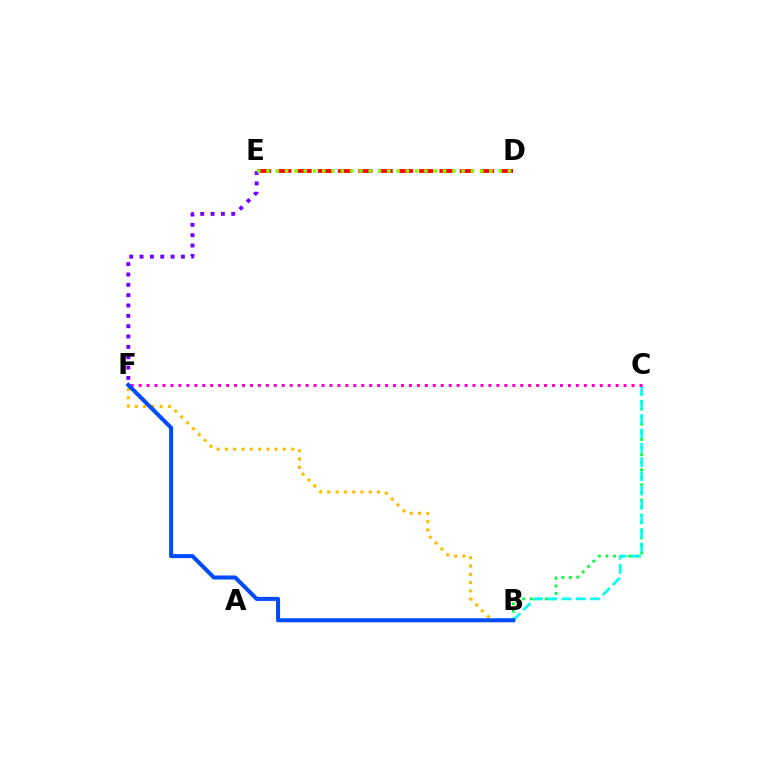{('D', 'E'): [{'color': '#ff0000', 'line_style': 'dashed', 'thickness': 2.75}, {'color': '#84ff00', 'line_style': 'dotted', 'thickness': 2.52}], ('B', 'C'): [{'color': '#00ff39', 'line_style': 'dotted', 'thickness': 2.06}, {'color': '#00fff6', 'line_style': 'dashed', 'thickness': 1.94}], ('B', 'F'): [{'color': '#ffbd00', 'line_style': 'dotted', 'thickness': 2.25}, {'color': '#004bff', 'line_style': 'solid', 'thickness': 2.9}], ('C', 'F'): [{'color': '#ff00cf', 'line_style': 'dotted', 'thickness': 2.16}], ('E', 'F'): [{'color': '#7200ff', 'line_style': 'dotted', 'thickness': 2.81}]}